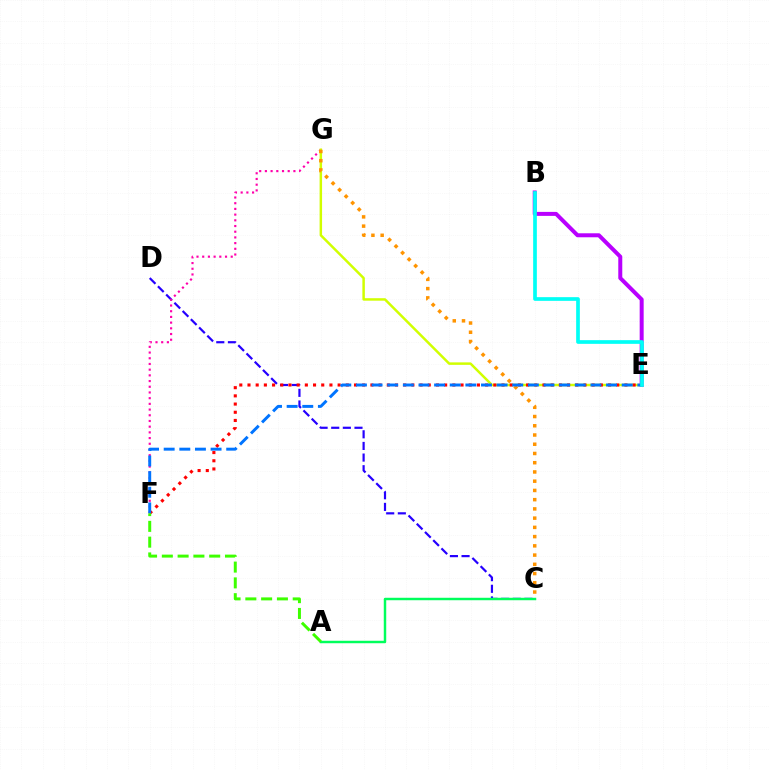{('C', 'D'): [{'color': '#2500ff', 'line_style': 'dashed', 'thickness': 1.58}], ('B', 'E'): [{'color': '#b900ff', 'line_style': 'solid', 'thickness': 2.87}, {'color': '#00fff6', 'line_style': 'solid', 'thickness': 2.66}], ('A', 'C'): [{'color': '#00ff5c', 'line_style': 'solid', 'thickness': 1.77}], ('F', 'G'): [{'color': '#ff00ac', 'line_style': 'dotted', 'thickness': 1.55}], ('E', 'G'): [{'color': '#d1ff00', 'line_style': 'solid', 'thickness': 1.79}], ('C', 'G'): [{'color': '#ff9400', 'line_style': 'dotted', 'thickness': 2.51}], ('E', 'F'): [{'color': '#ff0000', 'line_style': 'dotted', 'thickness': 2.23}, {'color': '#0074ff', 'line_style': 'dashed', 'thickness': 2.12}], ('A', 'F'): [{'color': '#3dff00', 'line_style': 'dashed', 'thickness': 2.14}]}